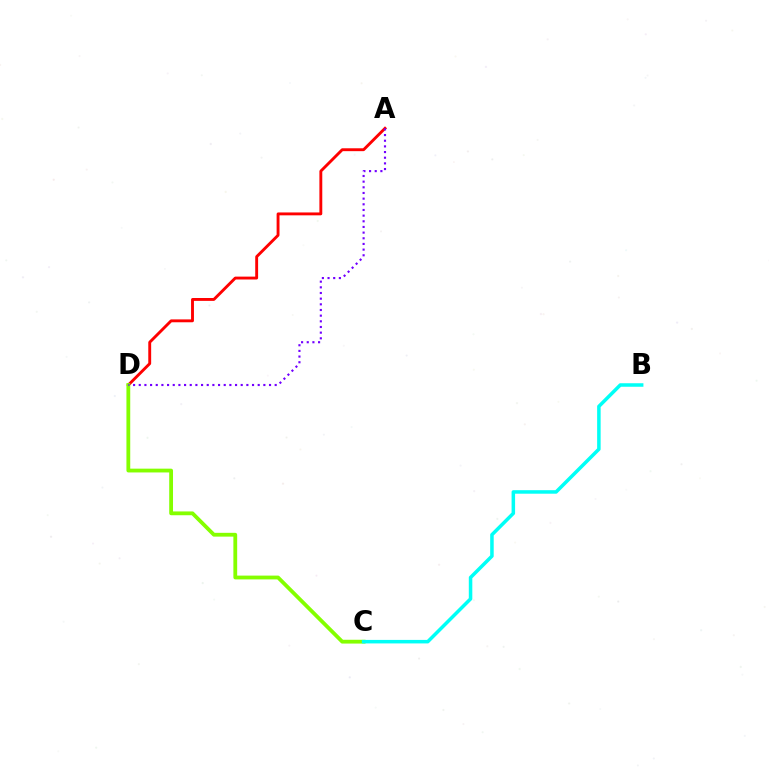{('A', 'D'): [{'color': '#ff0000', 'line_style': 'solid', 'thickness': 2.07}, {'color': '#7200ff', 'line_style': 'dotted', 'thickness': 1.54}], ('C', 'D'): [{'color': '#84ff00', 'line_style': 'solid', 'thickness': 2.74}], ('B', 'C'): [{'color': '#00fff6', 'line_style': 'solid', 'thickness': 2.53}]}